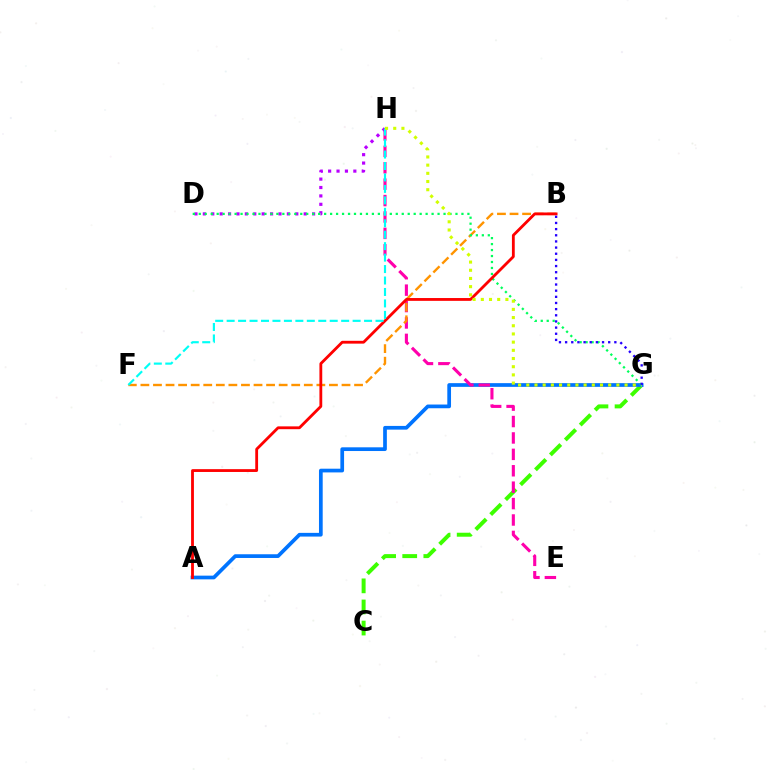{('C', 'G'): [{'color': '#3dff00', 'line_style': 'dashed', 'thickness': 2.87}], ('A', 'G'): [{'color': '#0074ff', 'line_style': 'solid', 'thickness': 2.67}], ('E', 'H'): [{'color': '#ff00ac', 'line_style': 'dashed', 'thickness': 2.23}], ('D', 'H'): [{'color': '#b900ff', 'line_style': 'dotted', 'thickness': 2.28}], ('B', 'F'): [{'color': '#ff9400', 'line_style': 'dashed', 'thickness': 1.71}], ('D', 'G'): [{'color': '#00ff5c', 'line_style': 'dotted', 'thickness': 1.62}], ('A', 'B'): [{'color': '#ff0000', 'line_style': 'solid', 'thickness': 2.03}], ('F', 'H'): [{'color': '#00fff6', 'line_style': 'dashed', 'thickness': 1.56}], ('G', 'H'): [{'color': '#d1ff00', 'line_style': 'dotted', 'thickness': 2.23}], ('B', 'G'): [{'color': '#2500ff', 'line_style': 'dotted', 'thickness': 1.67}]}